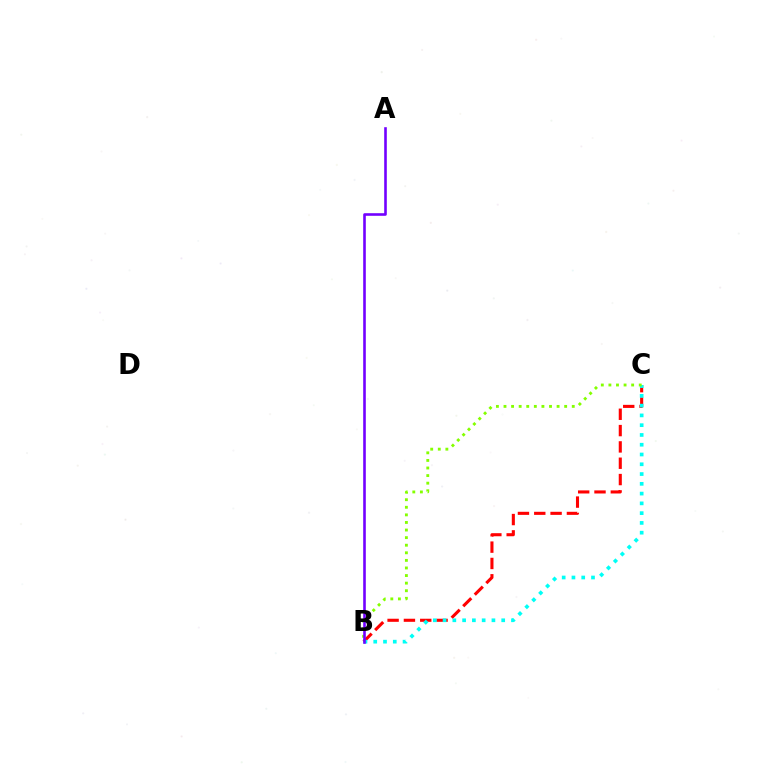{('B', 'C'): [{'color': '#ff0000', 'line_style': 'dashed', 'thickness': 2.22}, {'color': '#00fff6', 'line_style': 'dotted', 'thickness': 2.66}, {'color': '#84ff00', 'line_style': 'dotted', 'thickness': 2.06}], ('A', 'B'): [{'color': '#7200ff', 'line_style': 'solid', 'thickness': 1.88}]}